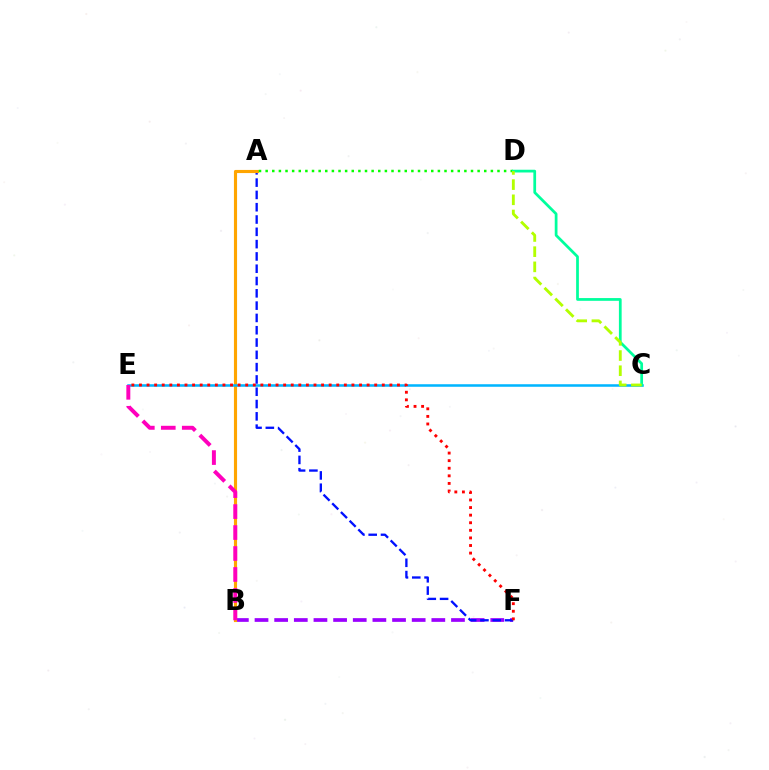{('B', 'F'): [{'color': '#9b00ff', 'line_style': 'dashed', 'thickness': 2.67}], ('A', 'F'): [{'color': '#0010ff', 'line_style': 'dashed', 'thickness': 1.67}], ('A', 'B'): [{'color': '#ffa500', 'line_style': 'solid', 'thickness': 2.26}], ('C', 'E'): [{'color': '#00b5ff', 'line_style': 'solid', 'thickness': 1.83}], ('E', 'F'): [{'color': '#ff0000', 'line_style': 'dotted', 'thickness': 2.06}], ('B', 'E'): [{'color': '#ff00bd', 'line_style': 'dashed', 'thickness': 2.85}], ('A', 'D'): [{'color': '#08ff00', 'line_style': 'dotted', 'thickness': 1.8}], ('C', 'D'): [{'color': '#00ff9d', 'line_style': 'solid', 'thickness': 1.98}, {'color': '#b3ff00', 'line_style': 'dashed', 'thickness': 2.06}]}